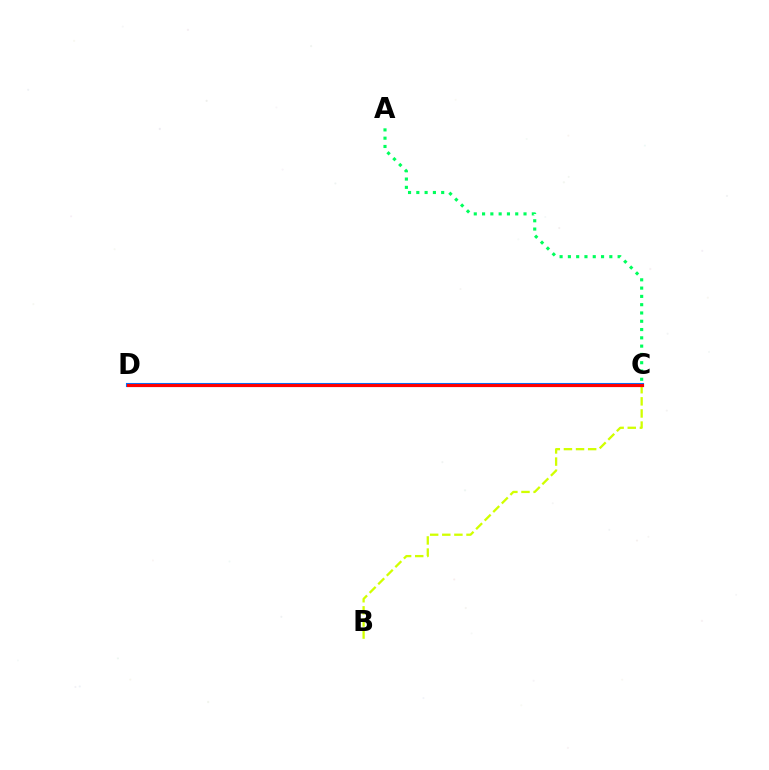{('C', 'D'): [{'color': '#b900ff', 'line_style': 'dotted', 'thickness': 2.88}, {'color': '#0074ff', 'line_style': 'solid', 'thickness': 2.94}, {'color': '#ff0000', 'line_style': 'solid', 'thickness': 2.26}], ('A', 'C'): [{'color': '#00ff5c', 'line_style': 'dotted', 'thickness': 2.25}], ('B', 'C'): [{'color': '#d1ff00', 'line_style': 'dashed', 'thickness': 1.65}]}